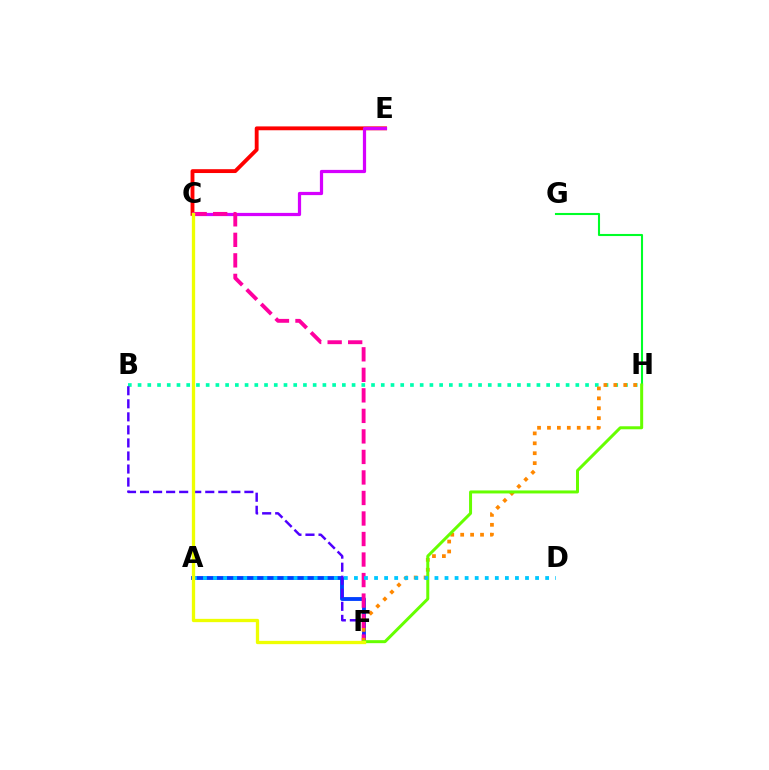{('C', 'E'): [{'color': '#ff0000', 'line_style': 'solid', 'thickness': 2.77}, {'color': '#d600ff', 'line_style': 'solid', 'thickness': 2.32}], ('G', 'H'): [{'color': '#00ff27', 'line_style': 'solid', 'thickness': 1.51}], ('A', 'F'): [{'color': '#003fff', 'line_style': 'solid', 'thickness': 2.77}], ('B', 'H'): [{'color': '#00ffaf', 'line_style': 'dotted', 'thickness': 2.64}], ('B', 'F'): [{'color': '#4f00ff', 'line_style': 'dashed', 'thickness': 1.77}], ('C', 'F'): [{'color': '#ff00a0', 'line_style': 'dashed', 'thickness': 2.79}, {'color': '#eeff00', 'line_style': 'solid', 'thickness': 2.38}], ('F', 'H'): [{'color': '#ff8800', 'line_style': 'dotted', 'thickness': 2.7}, {'color': '#66ff00', 'line_style': 'solid', 'thickness': 2.16}], ('A', 'D'): [{'color': '#00c7ff', 'line_style': 'dotted', 'thickness': 2.73}]}